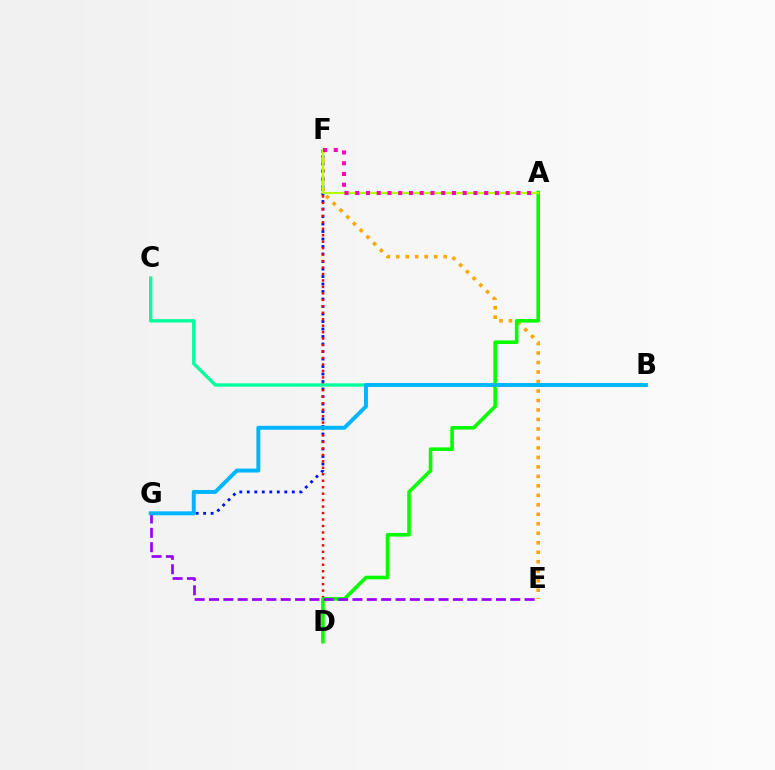{('E', 'F'): [{'color': '#ffa500', 'line_style': 'dotted', 'thickness': 2.58}], ('F', 'G'): [{'color': '#0010ff', 'line_style': 'dotted', 'thickness': 2.04}], ('D', 'F'): [{'color': '#ff0000', 'line_style': 'dotted', 'thickness': 1.76}], ('B', 'C'): [{'color': '#00ff9d', 'line_style': 'solid', 'thickness': 2.4}], ('A', 'D'): [{'color': '#08ff00', 'line_style': 'solid', 'thickness': 2.59}], ('E', 'G'): [{'color': '#9b00ff', 'line_style': 'dashed', 'thickness': 1.95}], ('B', 'G'): [{'color': '#00b5ff', 'line_style': 'solid', 'thickness': 2.83}], ('A', 'F'): [{'color': '#b3ff00', 'line_style': 'solid', 'thickness': 1.55}, {'color': '#ff00bd', 'line_style': 'dotted', 'thickness': 2.92}]}